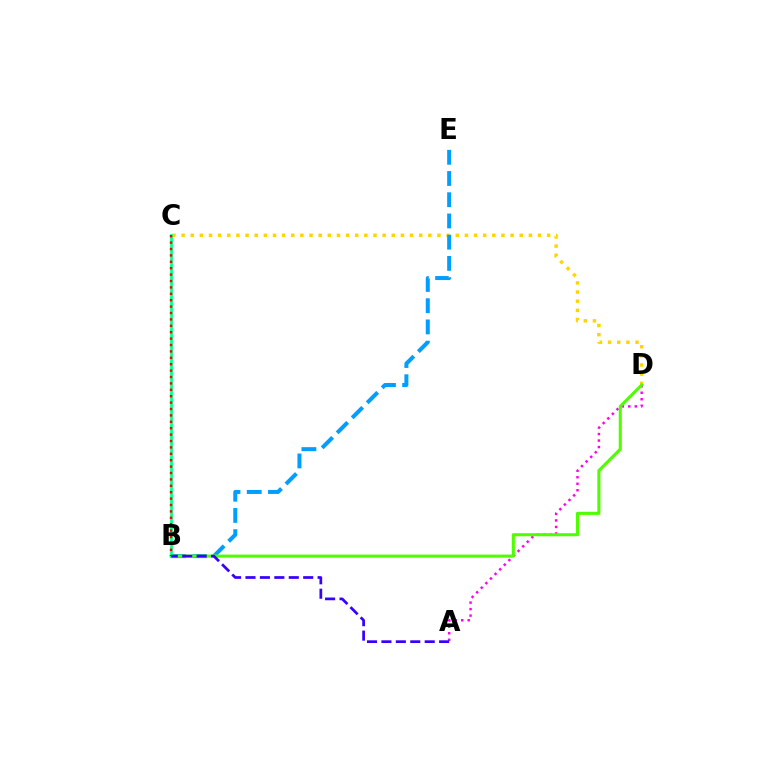{('A', 'D'): [{'color': '#ff00ed', 'line_style': 'dotted', 'thickness': 1.77}], ('C', 'D'): [{'color': '#ffd500', 'line_style': 'dotted', 'thickness': 2.48}], ('B', 'E'): [{'color': '#009eff', 'line_style': 'dashed', 'thickness': 2.88}], ('B', 'D'): [{'color': '#4fff00', 'line_style': 'solid', 'thickness': 2.21}], ('B', 'C'): [{'color': '#00ff86', 'line_style': 'solid', 'thickness': 1.95}, {'color': '#ff0000', 'line_style': 'dotted', 'thickness': 1.74}], ('A', 'B'): [{'color': '#3700ff', 'line_style': 'dashed', 'thickness': 1.96}]}